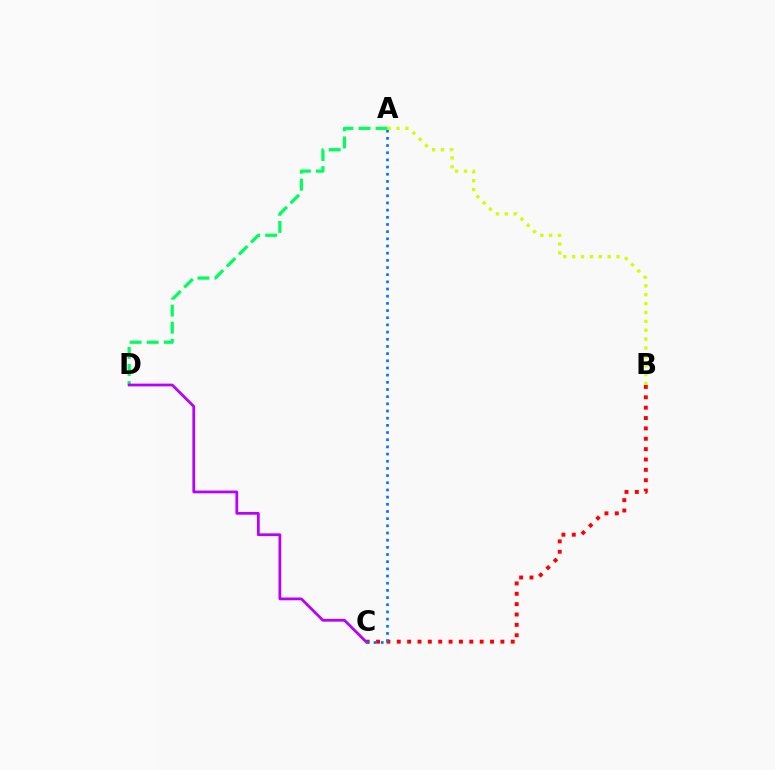{('A', 'D'): [{'color': '#00ff5c', 'line_style': 'dashed', 'thickness': 2.32}], ('A', 'B'): [{'color': '#d1ff00', 'line_style': 'dotted', 'thickness': 2.41}], ('B', 'C'): [{'color': '#ff0000', 'line_style': 'dotted', 'thickness': 2.82}], ('C', 'D'): [{'color': '#b900ff', 'line_style': 'solid', 'thickness': 1.99}], ('A', 'C'): [{'color': '#0074ff', 'line_style': 'dotted', 'thickness': 1.95}]}